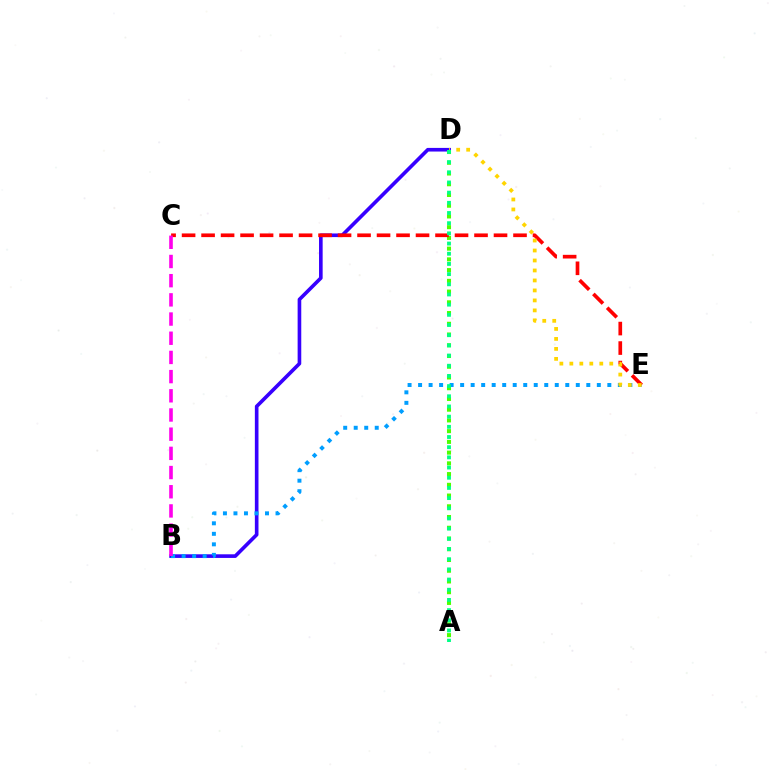{('B', 'D'): [{'color': '#3700ff', 'line_style': 'solid', 'thickness': 2.62}], ('A', 'D'): [{'color': '#4fff00', 'line_style': 'dotted', 'thickness': 2.92}, {'color': '#00ff86', 'line_style': 'dotted', 'thickness': 2.77}], ('B', 'E'): [{'color': '#009eff', 'line_style': 'dotted', 'thickness': 2.86}], ('C', 'E'): [{'color': '#ff0000', 'line_style': 'dashed', 'thickness': 2.65}], ('B', 'C'): [{'color': '#ff00ed', 'line_style': 'dashed', 'thickness': 2.61}], ('D', 'E'): [{'color': '#ffd500', 'line_style': 'dotted', 'thickness': 2.71}]}